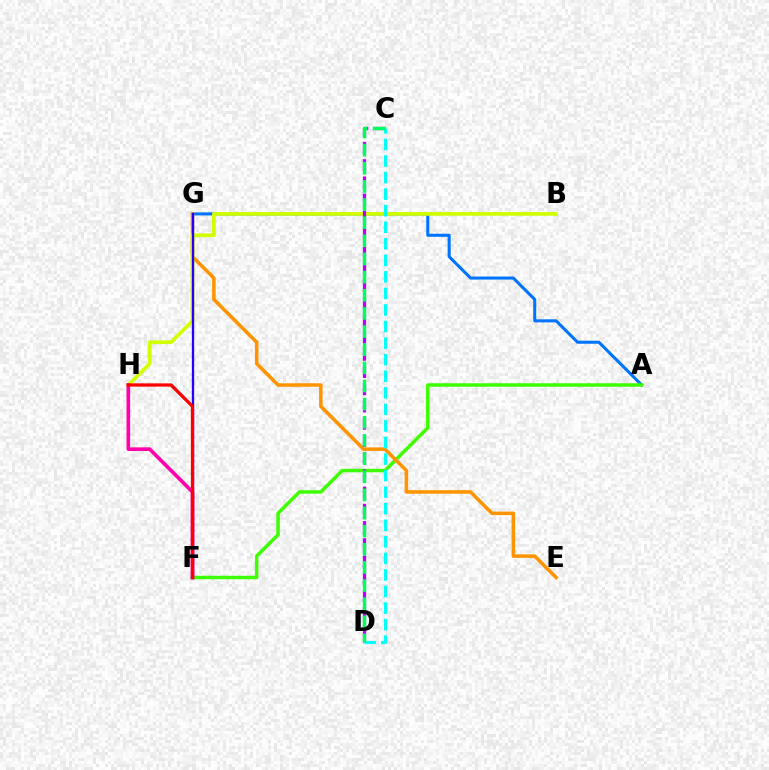{('A', 'G'): [{'color': '#0074ff', 'line_style': 'solid', 'thickness': 2.2}], ('A', 'F'): [{'color': '#3dff00', 'line_style': 'solid', 'thickness': 2.51}], ('E', 'G'): [{'color': '#ff9400', 'line_style': 'solid', 'thickness': 2.54}], ('B', 'H'): [{'color': '#d1ff00', 'line_style': 'solid', 'thickness': 2.7}], ('C', 'D'): [{'color': '#b900ff', 'line_style': 'dashed', 'thickness': 2.34}, {'color': '#00fff6', 'line_style': 'dashed', 'thickness': 2.25}, {'color': '#00ff5c', 'line_style': 'dashed', 'thickness': 2.46}], ('F', 'G'): [{'color': '#2500ff', 'line_style': 'solid', 'thickness': 1.68}], ('F', 'H'): [{'color': '#ff00ac', 'line_style': 'solid', 'thickness': 2.62}, {'color': '#ff0000', 'line_style': 'solid', 'thickness': 2.36}]}